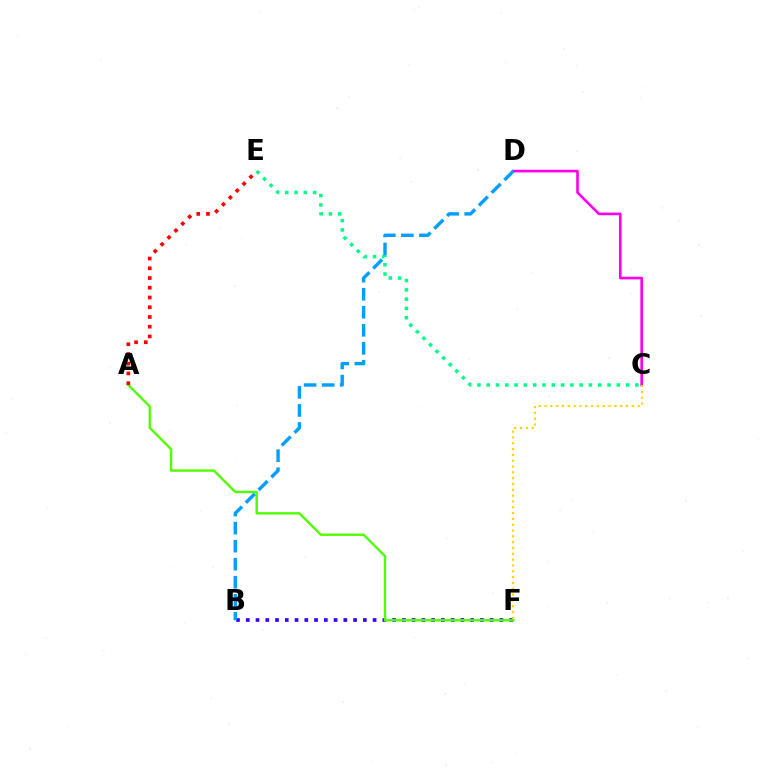{('C', 'D'): [{'color': '#ff00ed', 'line_style': 'solid', 'thickness': 1.9}], ('C', 'E'): [{'color': '#00ff86', 'line_style': 'dotted', 'thickness': 2.53}], ('B', 'F'): [{'color': '#3700ff', 'line_style': 'dotted', 'thickness': 2.65}], ('A', 'F'): [{'color': '#4fff00', 'line_style': 'solid', 'thickness': 1.71}], ('A', 'E'): [{'color': '#ff0000', 'line_style': 'dotted', 'thickness': 2.64}], ('C', 'F'): [{'color': '#ffd500', 'line_style': 'dotted', 'thickness': 1.58}], ('B', 'D'): [{'color': '#009eff', 'line_style': 'dashed', 'thickness': 2.45}]}